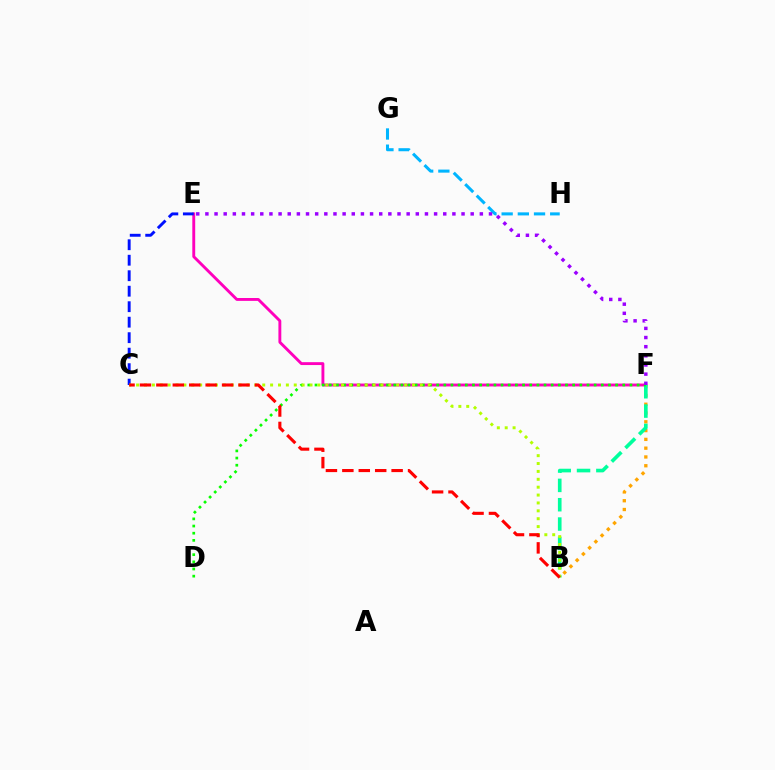{('E', 'F'): [{'color': '#ff00bd', 'line_style': 'solid', 'thickness': 2.08}, {'color': '#9b00ff', 'line_style': 'dotted', 'thickness': 2.49}], ('B', 'F'): [{'color': '#ffa500', 'line_style': 'dotted', 'thickness': 2.39}, {'color': '#00ff9d', 'line_style': 'dashed', 'thickness': 2.63}], ('G', 'H'): [{'color': '#00b5ff', 'line_style': 'dashed', 'thickness': 2.2}], ('D', 'F'): [{'color': '#08ff00', 'line_style': 'dotted', 'thickness': 1.94}], ('C', 'E'): [{'color': '#0010ff', 'line_style': 'dashed', 'thickness': 2.1}], ('B', 'C'): [{'color': '#b3ff00', 'line_style': 'dotted', 'thickness': 2.14}, {'color': '#ff0000', 'line_style': 'dashed', 'thickness': 2.23}]}